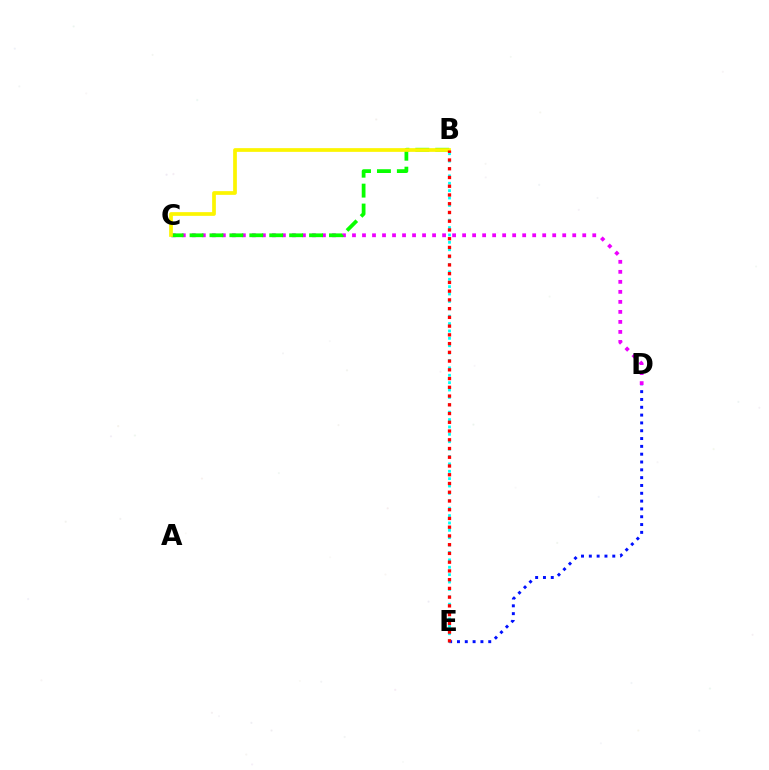{('D', 'E'): [{'color': '#0010ff', 'line_style': 'dotted', 'thickness': 2.12}], ('C', 'D'): [{'color': '#ee00ff', 'line_style': 'dotted', 'thickness': 2.72}], ('B', 'E'): [{'color': '#00fff6', 'line_style': 'dotted', 'thickness': 2.01}, {'color': '#ff0000', 'line_style': 'dotted', 'thickness': 2.38}], ('B', 'C'): [{'color': '#08ff00', 'line_style': 'dashed', 'thickness': 2.71}, {'color': '#fcf500', 'line_style': 'solid', 'thickness': 2.67}]}